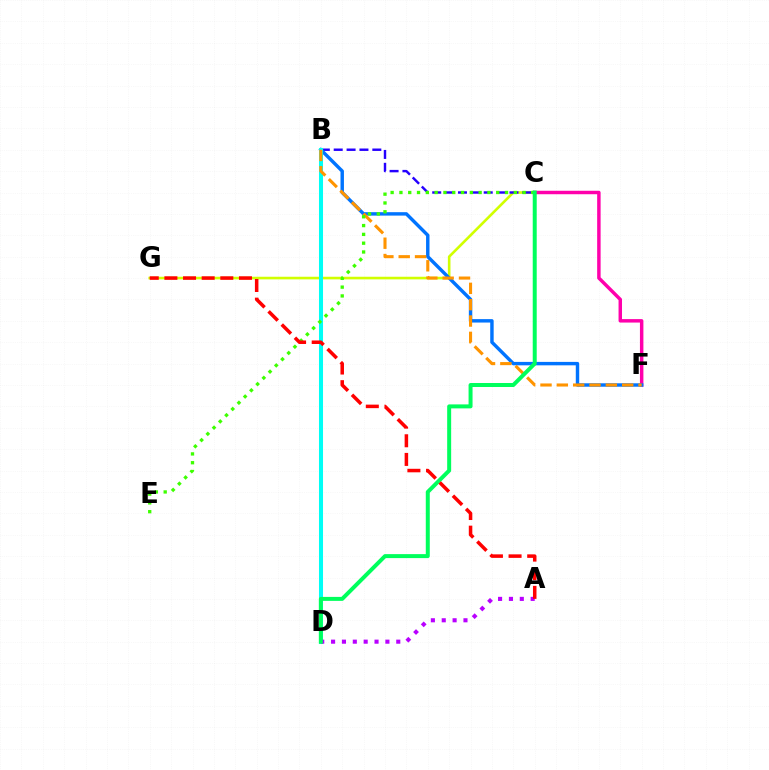{('C', 'G'): [{'color': '#d1ff00', 'line_style': 'solid', 'thickness': 1.88}], ('C', 'F'): [{'color': '#ff00ac', 'line_style': 'solid', 'thickness': 2.49}], ('B', 'C'): [{'color': '#2500ff', 'line_style': 'dashed', 'thickness': 1.75}], ('B', 'F'): [{'color': '#0074ff', 'line_style': 'solid', 'thickness': 2.47}, {'color': '#ff9400', 'line_style': 'dashed', 'thickness': 2.22}], ('B', 'D'): [{'color': '#00fff6', 'line_style': 'solid', 'thickness': 2.91}], ('A', 'D'): [{'color': '#b900ff', 'line_style': 'dotted', 'thickness': 2.95}], ('C', 'E'): [{'color': '#3dff00', 'line_style': 'dotted', 'thickness': 2.39}], ('C', 'D'): [{'color': '#00ff5c', 'line_style': 'solid', 'thickness': 2.87}], ('A', 'G'): [{'color': '#ff0000', 'line_style': 'dashed', 'thickness': 2.53}]}